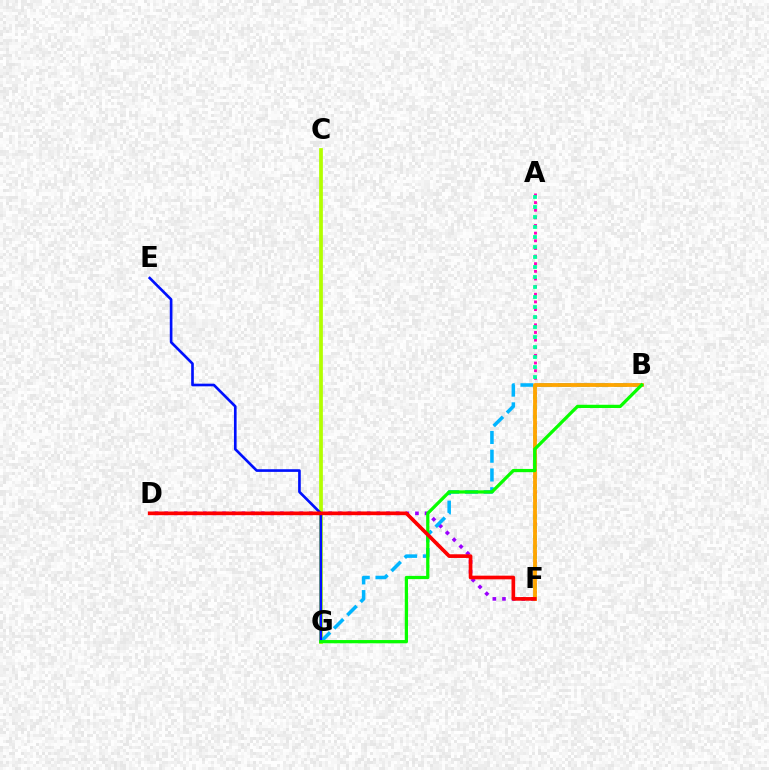{('D', 'F'): [{'color': '#9b00ff', 'line_style': 'dotted', 'thickness': 2.62}, {'color': '#ff0000', 'line_style': 'solid', 'thickness': 2.64}], ('A', 'F'): [{'color': '#ff00bd', 'line_style': 'dotted', 'thickness': 2.08}, {'color': '#00ff9d', 'line_style': 'dotted', 'thickness': 2.72}], ('C', 'G'): [{'color': '#b3ff00', 'line_style': 'solid', 'thickness': 2.69}], ('B', 'G'): [{'color': '#00b5ff', 'line_style': 'dashed', 'thickness': 2.55}, {'color': '#08ff00', 'line_style': 'solid', 'thickness': 2.34}], ('E', 'G'): [{'color': '#0010ff', 'line_style': 'solid', 'thickness': 1.91}], ('B', 'F'): [{'color': '#ffa500', 'line_style': 'solid', 'thickness': 2.75}]}